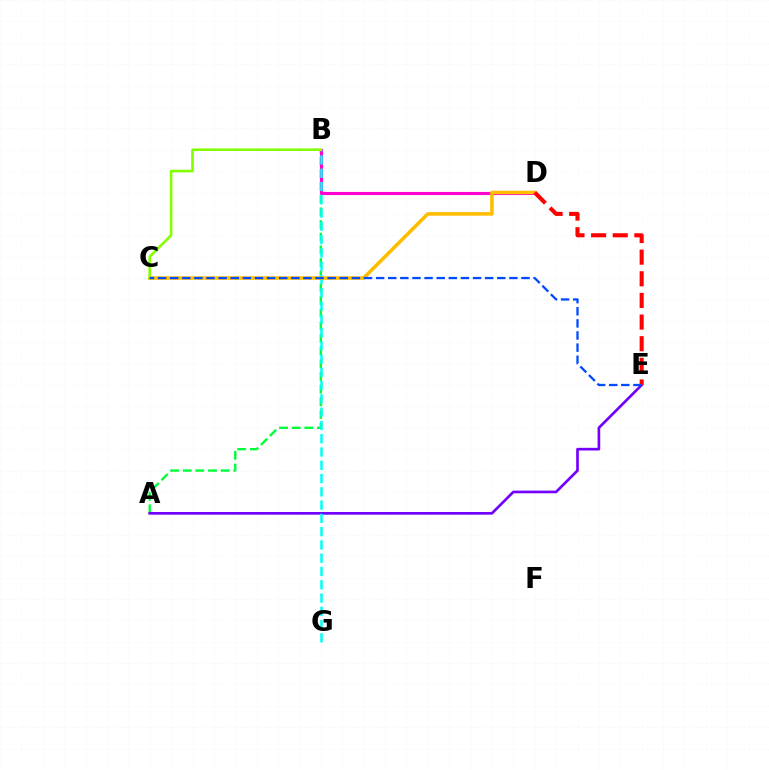{('A', 'B'): [{'color': '#00ff39', 'line_style': 'dashed', 'thickness': 1.72}], ('A', 'E'): [{'color': '#7200ff', 'line_style': 'solid', 'thickness': 1.92}], ('B', 'D'): [{'color': '#ff00cf', 'line_style': 'solid', 'thickness': 2.25}], ('B', 'G'): [{'color': '#00fff6', 'line_style': 'dashed', 'thickness': 1.8}], ('C', 'D'): [{'color': '#ffbd00', 'line_style': 'solid', 'thickness': 2.56}], ('B', 'C'): [{'color': '#84ff00', 'line_style': 'solid', 'thickness': 1.87}], ('D', 'E'): [{'color': '#ff0000', 'line_style': 'dashed', 'thickness': 2.94}], ('C', 'E'): [{'color': '#004bff', 'line_style': 'dashed', 'thickness': 1.65}]}